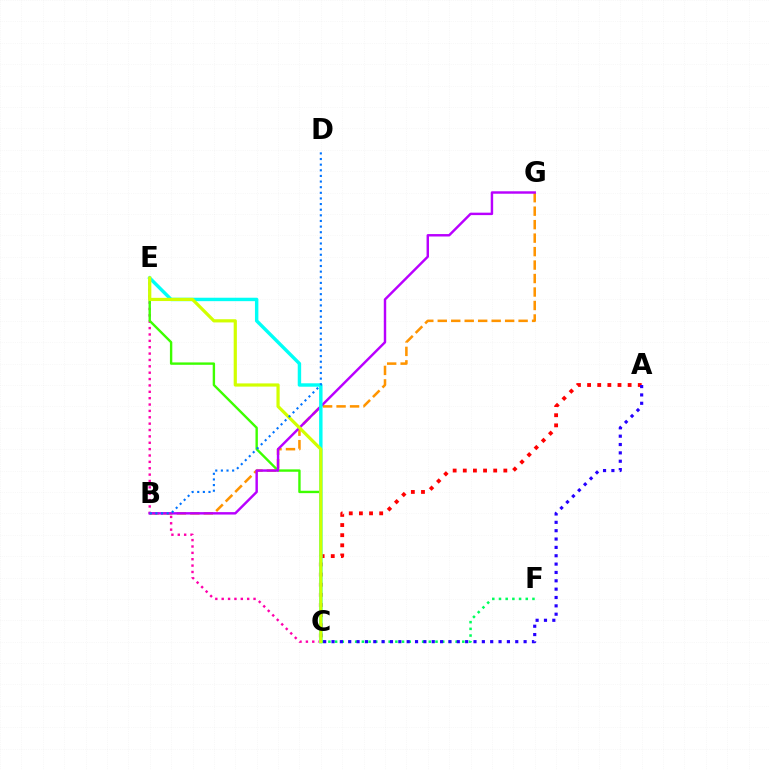{('C', 'E'): [{'color': '#ff00ac', 'line_style': 'dotted', 'thickness': 1.73}, {'color': '#3dff00', 'line_style': 'solid', 'thickness': 1.72}, {'color': '#00fff6', 'line_style': 'solid', 'thickness': 2.47}, {'color': '#d1ff00', 'line_style': 'solid', 'thickness': 2.3}], ('B', 'G'): [{'color': '#ff9400', 'line_style': 'dashed', 'thickness': 1.83}, {'color': '#b900ff', 'line_style': 'solid', 'thickness': 1.75}], ('A', 'C'): [{'color': '#ff0000', 'line_style': 'dotted', 'thickness': 2.75}, {'color': '#2500ff', 'line_style': 'dotted', 'thickness': 2.27}], ('C', 'F'): [{'color': '#00ff5c', 'line_style': 'dotted', 'thickness': 1.82}], ('B', 'D'): [{'color': '#0074ff', 'line_style': 'dotted', 'thickness': 1.53}]}